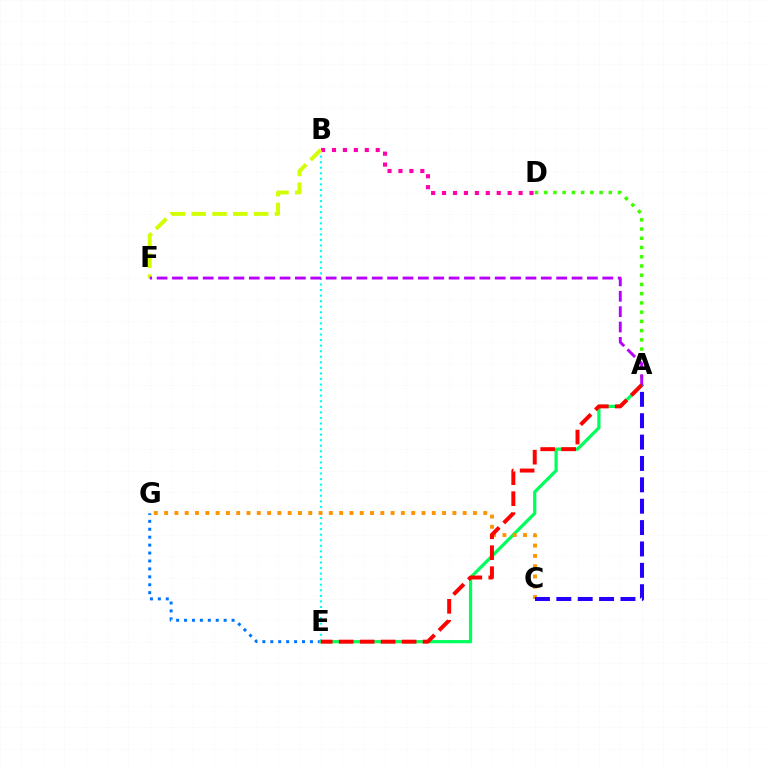{('B', 'E'): [{'color': '#00fff6', 'line_style': 'dotted', 'thickness': 1.51}], ('B', 'D'): [{'color': '#ff00ac', 'line_style': 'dotted', 'thickness': 2.97}], ('A', 'D'): [{'color': '#3dff00', 'line_style': 'dotted', 'thickness': 2.51}], ('E', 'G'): [{'color': '#0074ff', 'line_style': 'dotted', 'thickness': 2.15}], ('A', 'E'): [{'color': '#00ff5c', 'line_style': 'solid', 'thickness': 2.32}, {'color': '#ff0000', 'line_style': 'dashed', 'thickness': 2.85}], ('B', 'F'): [{'color': '#d1ff00', 'line_style': 'dashed', 'thickness': 2.83}], ('C', 'G'): [{'color': '#ff9400', 'line_style': 'dotted', 'thickness': 2.8}], ('A', 'F'): [{'color': '#b900ff', 'line_style': 'dashed', 'thickness': 2.09}], ('A', 'C'): [{'color': '#2500ff', 'line_style': 'dashed', 'thickness': 2.9}]}